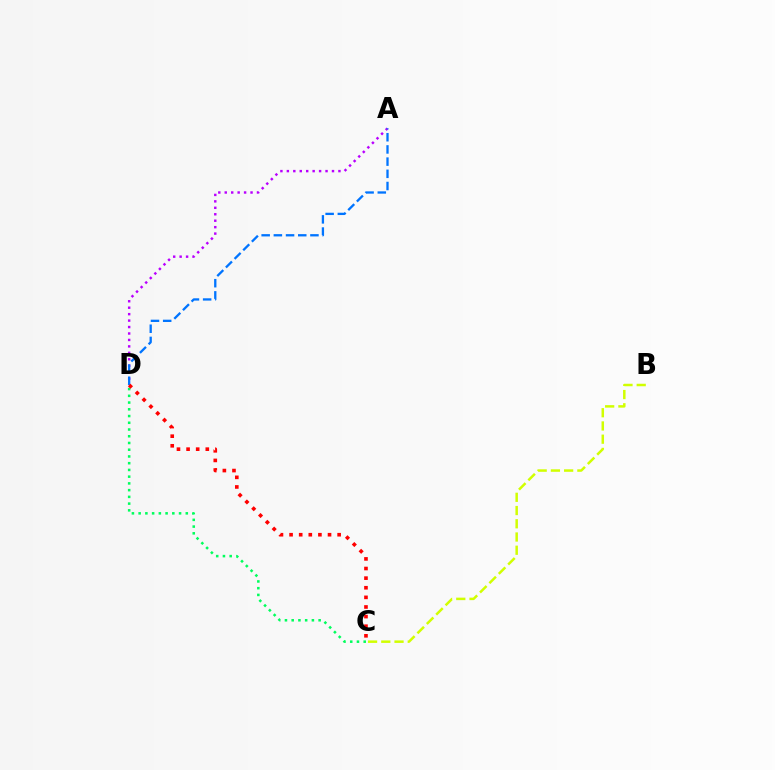{('C', 'D'): [{'color': '#00ff5c', 'line_style': 'dotted', 'thickness': 1.83}, {'color': '#ff0000', 'line_style': 'dotted', 'thickness': 2.61}], ('A', 'D'): [{'color': '#b900ff', 'line_style': 'dotted', 'thickness': 1.75}, {'color': '#0074ff', 'line_style': 'dashed', 'thickness': 1.66}], ('B', 'C'): [{'color': '#d1ff00', 'line_style': 'dashed', 'thickness': 1.8}]}